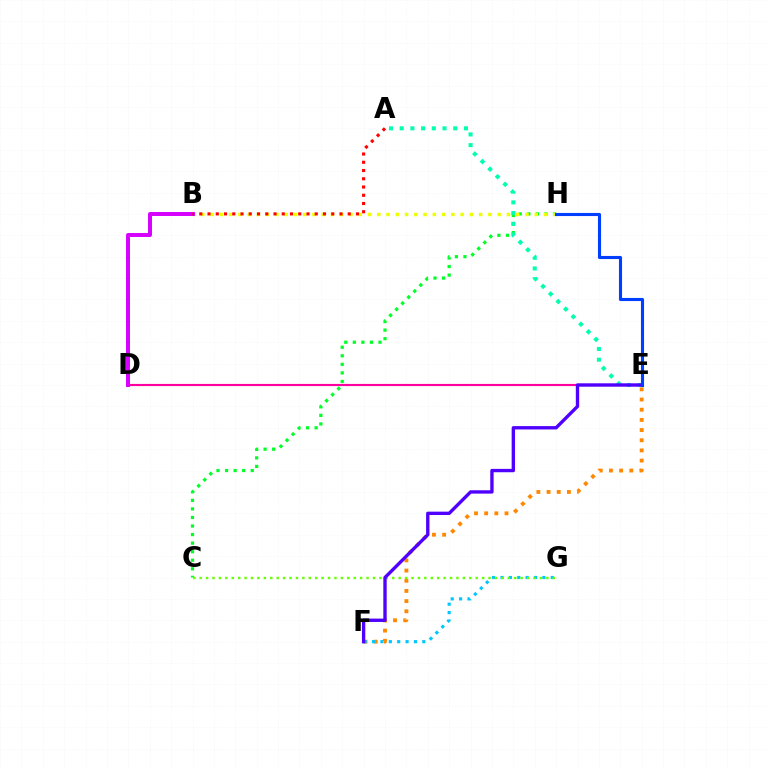{('D', 'E'): [{'color': '#ff00a0', 'line_style': 'solid', 'thickness': 1.55}], ('C', 'H'): [{'color': '#00ff27', 'line_style': 'dotted', 'thickness': 2.32}], ('E', 'F'): [{'color': '#ff8800', 'line_style': 'dotted', 'thickness': 2.77}, {'color': '#4f00ff', 'line_style': 'solid', 'thickness': 2.42}], ('F', 'G'): [{'color': '#00c7ff', 'line_style': 'dotted', 'thickness': 2.28}], ('B', 'H'): [{'color': '#eeff00', 'line_style': 'dotted', 'thickness': 2.52}], ('C', 'G'): [{'color': '#66ff00', 'line_style': 'dotted', 'thickness': 1.74}], ('A', 'E'): [{'color': '#00ffaf', 'line_style': 'dotted', 'thickness': 2.91}], ('B', 'D'): [{'color': '#d600ff', 'line_style': 'solid', 'thickness': 2.85}], ('A', 'B'): [{'color': '#ff0000', 'line_style': 'dotted', 'thickness': 2.24}], ('E', 'H'): [{'color': '#003fff', 'line_style': 'solid', 'thickness': 2.23}]}